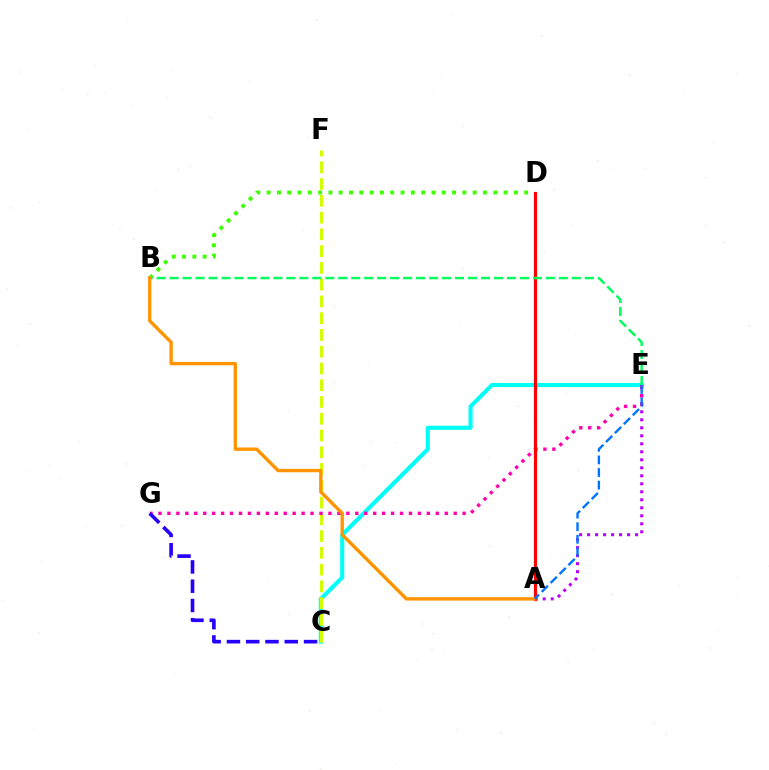{('B', 'D'): [{'color': '#3dff00', 'line_style': 'dotted', 'thickness': 2.8}], ('C', 'E'): [{'color': '#00fff6', 'line_style': 'solid', 'thickness': 2.96}], ('A', 'E'): [{'color': '#b900ff', 'line_style': 'dotted', 'thickness': 2.17}, {'color': '#0074ff', 'line_style': 'dashed', 'thickness': 1.71}], ('C', 'F'): [{'color': '#d1ff00', 'line_style': 'dashed', 'thickness': 2.28}], ('E', 'G'): [{'color': '#ff00ac', 'line_style': 'dotted', 'thickness': 2.43}], ('A', 'D'): [{'color': '#ff0000', 'line_style': 'solid', 'thickness': 2.27}], ('C', 'G'): [{'color': '#2500ff', 'line_style': 'dashed', 'thickness': 2.62}], ('B', 'E'): [{'color': '#00ff5c', 'line_style': 'dashed', 'thickness': 1.76}], ('A', 'B'): [{'color': '#ff9400', 'line_style': 'solid', 'thickness': 2.43}]}